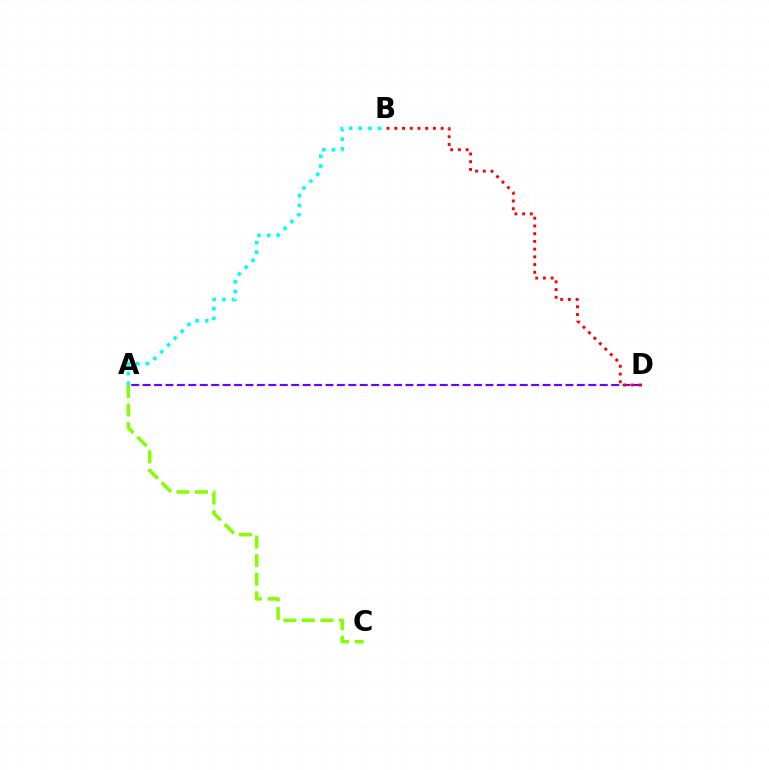{('A', 'D'): [{'color': '#7200ff', 'line_style': 'dashed', 'thickness': 1.55}], ('B', 'D'): [{'color': '#ff0000', 'line_style': 'dotted', 'thickness': 2.1}], ('A', 'C'): [{'color': '#84ff00', 'line_style': 'dashed', 'thickness': 2.52}], ('A', 'B'): [{'color': '#00fff6', 'line_style': 'dotted', 'thickness': 2.62}]}